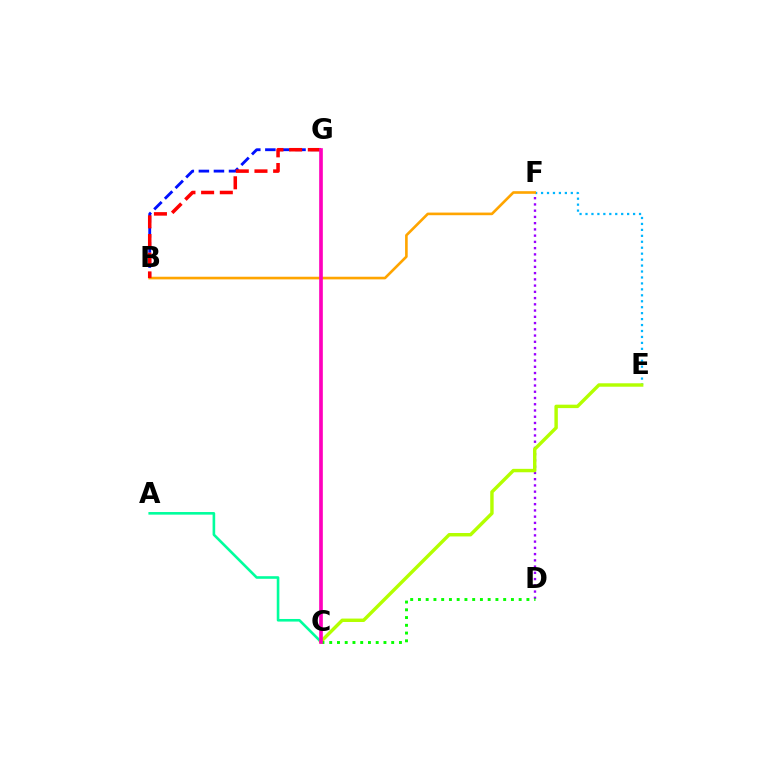{('D', 'F'): [{'color': '#9b00ff', 'line_style': 'dotted', 'thickness': 1.7}], ('A', 'C'): [{'color': '#00ff9d', 'line_style': 'solid', 'thickness': 1.88}], ('B', 'G'): [{'color': '#0010ff', 'line_style': 'dashed', 'thickness': 2.05}, {'color': '#ff0000', 'line_style': 'dashed', 'thickness': 2.54}], ('E', 'F'): [{'color': '#00b5ff', 'line_style': 'dotted', 'thickness': 1.62}], ('B', 'F'): [{'color': '#ffa500', 'line_style': 'solid', 'thickness': 1.89}], ('C', 'E'): [{'color': '#b3ff00', 'line_style': 'solid', 'thickness': 2.46}], ('C', 'D'): [{'color': '#08ff00', 'line_style': 'dotted', 'thickness': 2.11}], ('C', 'G'): [{'color': '#ff00bd', 'line_style': 'solid', 'thickness': 2.64}]}